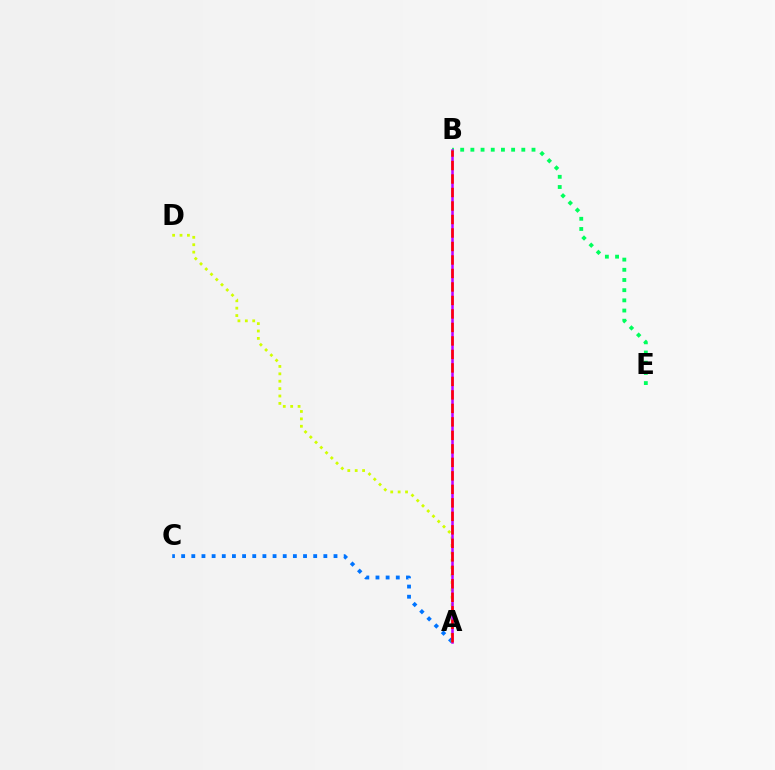{('B', 'E'): [{'color': '#00ff5c', 'line_style': 'dotted', 'thickness': 2.77}], ('A', 'C'): [{'color': '#0074ff', 'line_style': 'dotted', 'thickness': 2.76}], ('A', 'D'): [{'color': '#d1ff00', 'line_style': 'dotted', 'thickness': 2.01}], ('A', 'B'): [{'color': '#b900ff', 'line_style': 'solid', 'thickness': 1.82}, {'color': '#ff0000', 'line_style': 'dashed', 'thickness': 1.83}]}